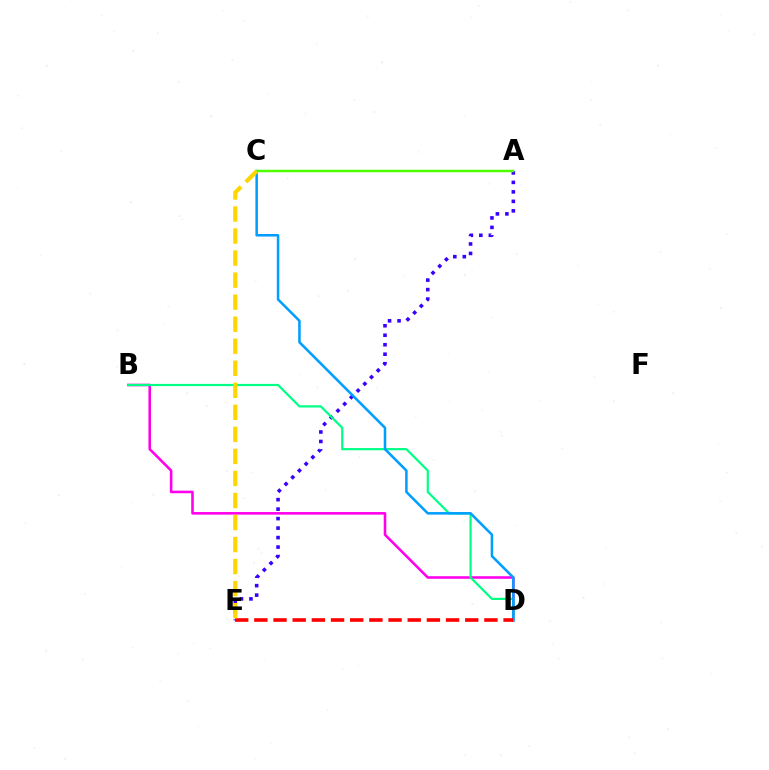{('B', 'D'): [{'color': '#ff00ed', 'line_style': 'solid', 'thickness': 1.85}, {'color': '#00ff86', 'line_style': 'solid', 'thickness': 1.6}], ('A', 'E'): [{'color': '#3700ff', 'line_style': 'dotted', 'thickness': 2.58}], ('C', 'D'): [{'color': '#009eff', 'line_style': 'solid', 'thickness': 1.83}], ('D', 'E'): [{'color': '#ff0000', 'line_style': 'dashed', 'thickness': 2.6}], ('A', 'C'): [{'color': '#4fff00', 'line_style': 'solid', 'thickness': 1.79}], ('C', 'E'): [{'color': '#ffd500', 'line_style': 'dashed', 'thickness': 2.99}]}